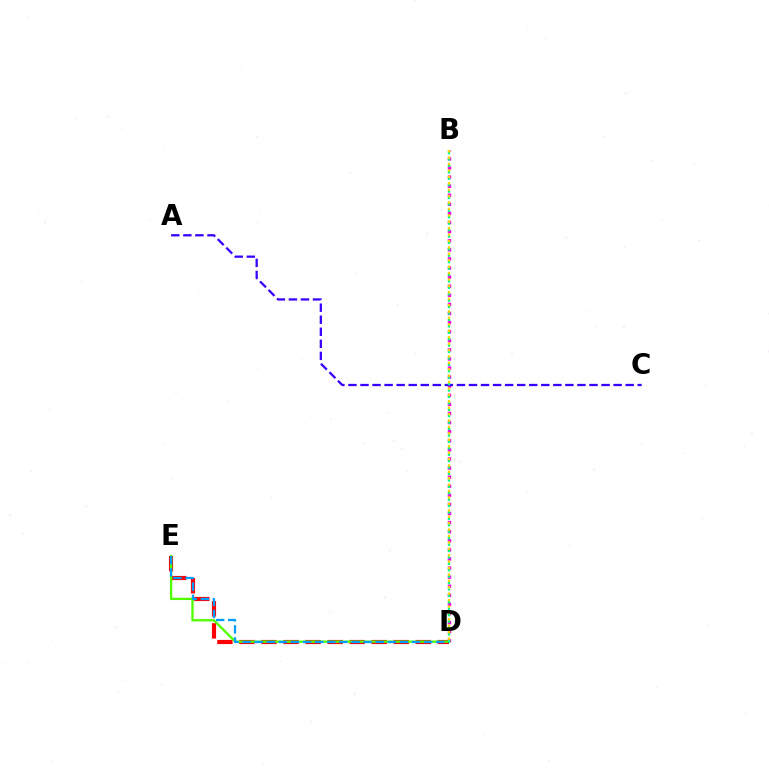{('D', 'E'): [{'color': '#ff0000', 'line_style': 'dashed', 'thickness': 2.99}, {'color': '#4fff00', 'line_style': 'solid', 'thickness': 1.67}, {'color': '#009eff', 'line_style': 'dashed', 'thickness': 1.64}], ('B', 'D'): [{'color': '#ff00ed', 'line_style': 'dotted', 'thickness': 2.47}, {'color': '#00ff86', 'line_style': 'dotted', 'thickness': 1.74}, {'color': '#ffd500', 'line_style': 'dotted', 'thickness': 1.74}], ('A', 'C'): [{'color': '#3700ff', 'line_style': 'dashed', 'thickness': 1.64}]}